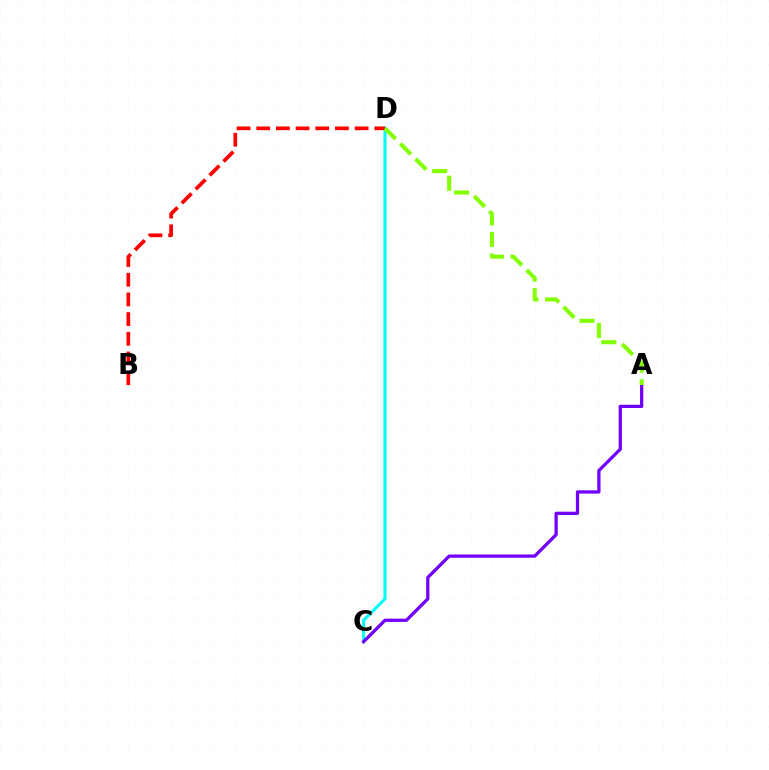{('C', 'D'): [{'color': '#00fff6', 'line_style': 'solid', 'thickness': 2.19}], ('B', 'D'): [{'color': '#ff0000', 'line_style': 'dashed', 'thickness': 2.67}], ('A', 'C'): [{'color': '#7200ff', 'line_style': 'solid', 'thickness': 2.35}], ('A', 'D'): [{'color': '#84ff00', 'line_style': 'dashed', 'thickness': 2.94}]}